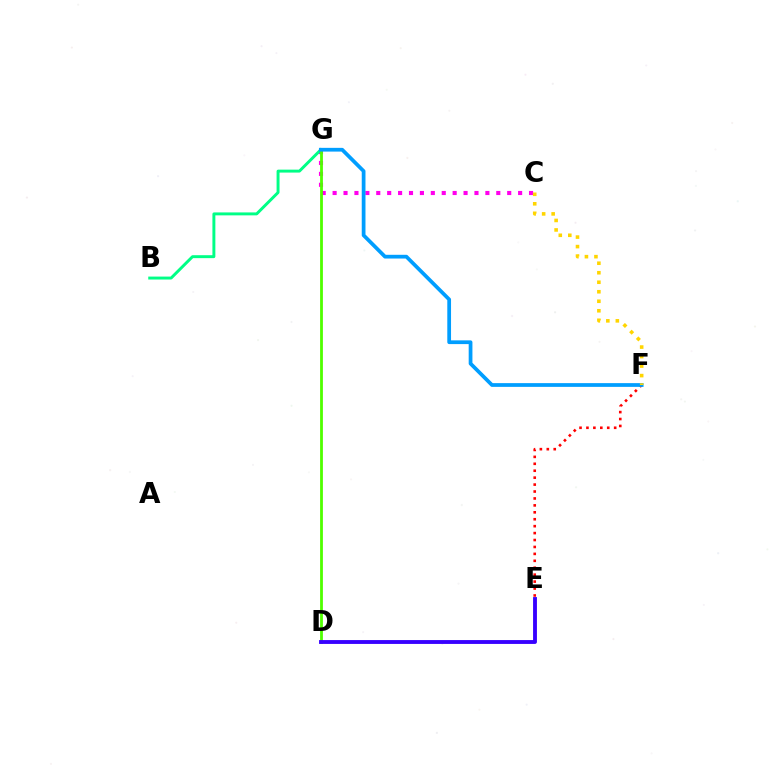{('C', 'G'): [{'color': '#ff00ed', 'line_style': 'dotted', 'thickness': 2.96}], ('B', 'G'): [{'color': '#00ff86', 'line_style': 'solid', 'thickness': 2.12}], ('D', 'G'): [{'color': '#4fff00', 'line_style': 'solid', 'thickness': 2.01}], ('E', 'F'): [{'color': '#ff0000', 'line_style': 'dotted', 'thickness': 1.88}], ('F', 'G'): [{'color': '#009eff', 'line_style': 'solid', 'thickness': 2.69}], ('C', 'F'): [{'color': '#ffd500', 'line_style': 'dotted', 'thickness': 2.58}], ('D', 'E'): [{'color': '#3700ff', 'line_style': 'solid', 'thickness': 2.78}]}